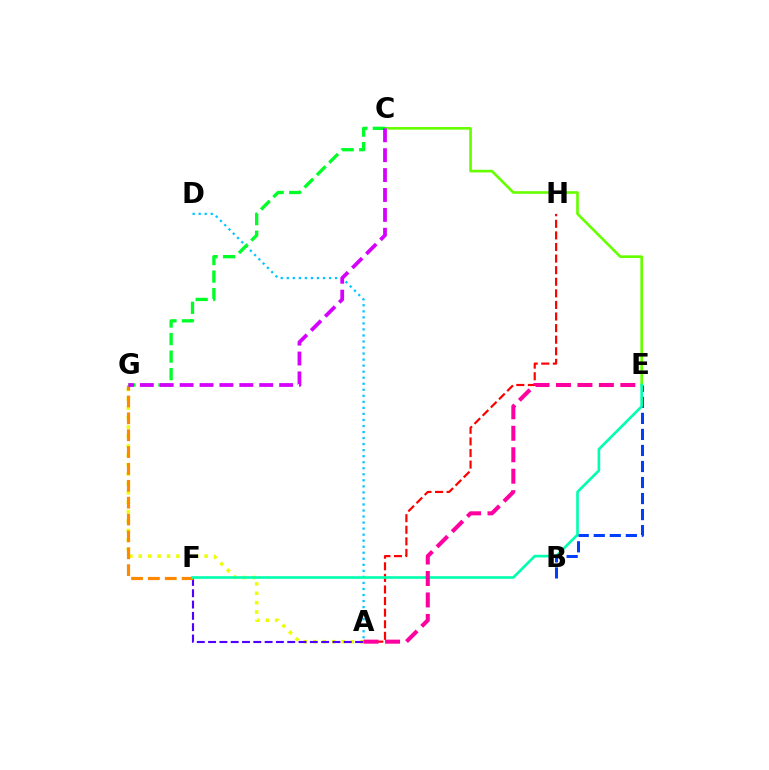{('A', 'G'): [{'color': '#eeff00', 'line_style': 'dotted', 'thickness': 2.55}], ('A', 'F'): [{'color': '#4f00ff', 'line_style': 'dashed', 'thickness': 1.54}], ('F', 'G'): [{'color': '#ff8800', 'line_style': 'dashed', 'thickness': 2.29}], ('B', 'E'): [{'color': '#003fff', 'line_style': 'dashed', 'thickness': 2.18}], ('C', 'E'): [{'color': '#66ff00', 'line_style': 'solid', 'thickness': 1.9}], ('A', 'H'): [{'color': '#ff0000', 'line_style': 'dashed', 'thickness': 1.57}], ('A', 'D'): [{'color': '#00c7ff', 'line_style': 'dotted', 'thickness': 1.64}], ('E', 'F'): [{'color': '#00ffaf', 'line_style': 'solid', 'thickness': 1.9}], ('A', 'E'): [{'color': '#ff00a0', 'line_style': 'dashed', 'thickness': 2.92}], ('C', 'G'): [{'color': '#00ff27', 'line_style': 'dashed', 'thickness': 2.38}, {'color': '#d600ff', 'line_style': 'dashed', 'thickness': 2.7}]}